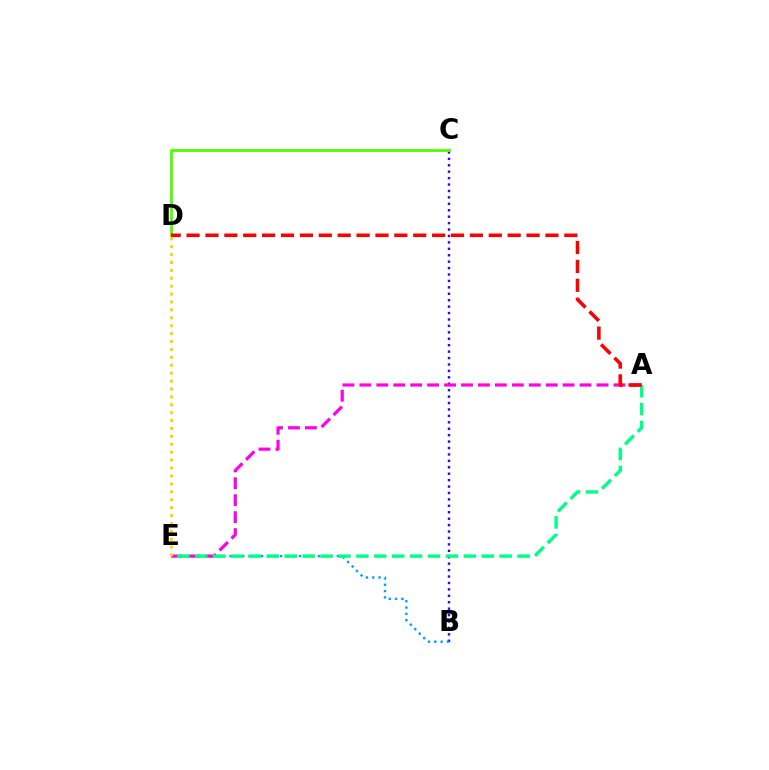{('B', 'C'): [{'color': '#3700ff', 'line_style': 'dotted', 'thickness': 1.75}], ('B', 'E'): [{'color': '#009eff', 'line_style': 'dotted', 'thickness': 1.72}], ('A', 'E'): [{'color': '#ff00ed', 'line_style': 'dashed', 'thickness': 2.3}, {'color': '#00ff86', 'line_style': 'dashed', 'thickness': 2.43}], ('C', 'D'): [{'color': '#4fff00', 'line_style': 'solid', 'thickness': 2.03}], ('D', 'E'): [{'color': '#ffd500', 'line_style': 'dotted', 'thickness': 2.15}], ('A', 'D'): [{'color': '#ff0000', 'line_style': 'dashed', 'thickness': 2.57}]}